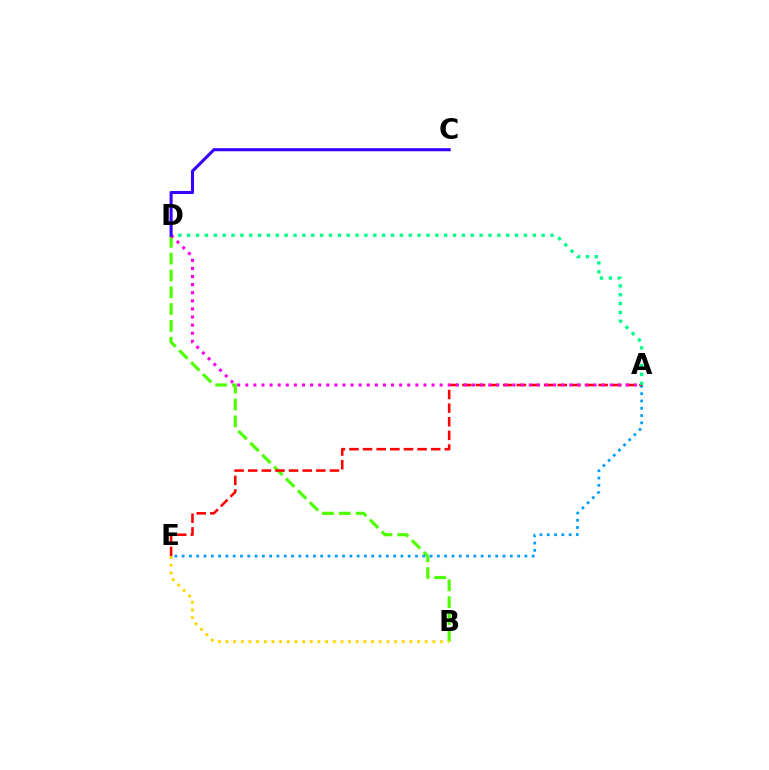{('B', 'D'): [{'color': '#4fff00', 'line_style': 'dashed', 'thickness': 2.28}], ('A', 'E'): [{'color': '#009eff', 'line_style': 'dotted', 'thickness': 1.98}, {'color': '#ff0000', 'line_style': 'dashed', 'thickness': 1.85}], ('B', 'E'): [{'color': '#ffd500', 'line_style': 'dotted', 'thickness': 2.08}], ('A', 'D'): [{'color': '#00ff86', 'line_style': 'dotted', 'thickness': 2.41}, {'color': '#ff00ed', 'line_style': 'dotted', 'thickness': 2.2}], ('C', 'D'): [{'color': '#3700ff', 'line_style': 'solid', 'thickness': 2.21}]}